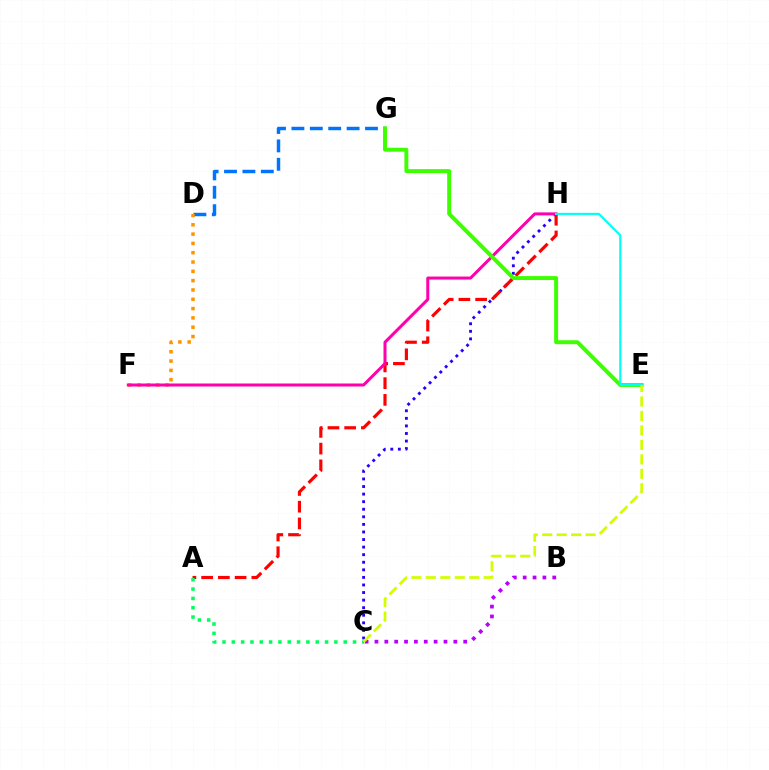{('C', 'H'): [{'color': '#2500ff', 'line_style': 'dotted', 'thickness': 2.06}], ('D', 'G'): [{'color': '#0074ff', 'line_style': 'dashed', 'thickness': 2.5}], ('D', 'F'): [{'color': '#ff9400', 'line_style': 'dotted', 'thickness': 2.53}], ('B', 'C'): [{'color': '#b900ff', 'line_style': 'dotted', 'thickness': 2.68}], ('A', 'H'): [{'color': '#ff0000', 'line_style': 'dashed', 'thickness': 2.27}], ('F', 'H'): [{'color': '#ff00ac', 'line_style': 'solid', 'thickness': 2.17}], ('A', 'C'): [{'color': '#00ff5c', 'line_style': 'dotted', 'thickness': 2.53}], ('E', 'G'): [{'color': '#3dff00', 'line_style': 'solid', 'thickness': 2.84}], ('E', 'H'): [{'color': '#00fff6', 'line_style': 'solid', 'thickness': 1.53}], ('C', 'E'): [{'color': '#d1ff00', 'line_style': 'dashed', 'thickness': 1.97}]}